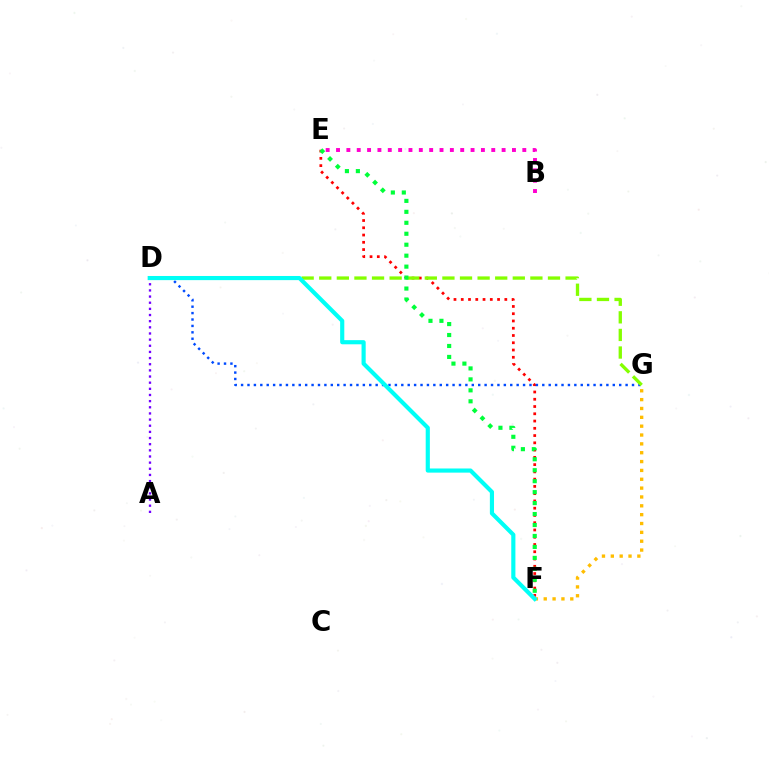{('E', 'F'): [{'color': '#ff0000', 'line_style': 'dotted', 'thickness': 1.97}, {'color': '#00ff39', 'line_style': 'dotted', 'thickness': 2.98}], ('D', 'G'): [{'color': '#004bff', 'line_style': 'dotted', 'thickness': 1.74}, {'color': '#84ff00', 'line_style': 'dashed', 'thickness': 2.39}], ('F', 'G'): [{'color': '#ffbd00', 'line_style': 'dotted', 'thickness': 2.4}], ('A', 'D'): [{'color': '#7200ff', 'line_style': 'dotted', 'thickness': 1.67}], ('D', 'F'): [{'color': '#00fff6', 'line_style': 'solid', 'thickness': 2.98}], ('B', 'E'): [{'color': '#ff00cf', 'line_style': 'dotted', 'thickness': 2.81}]}